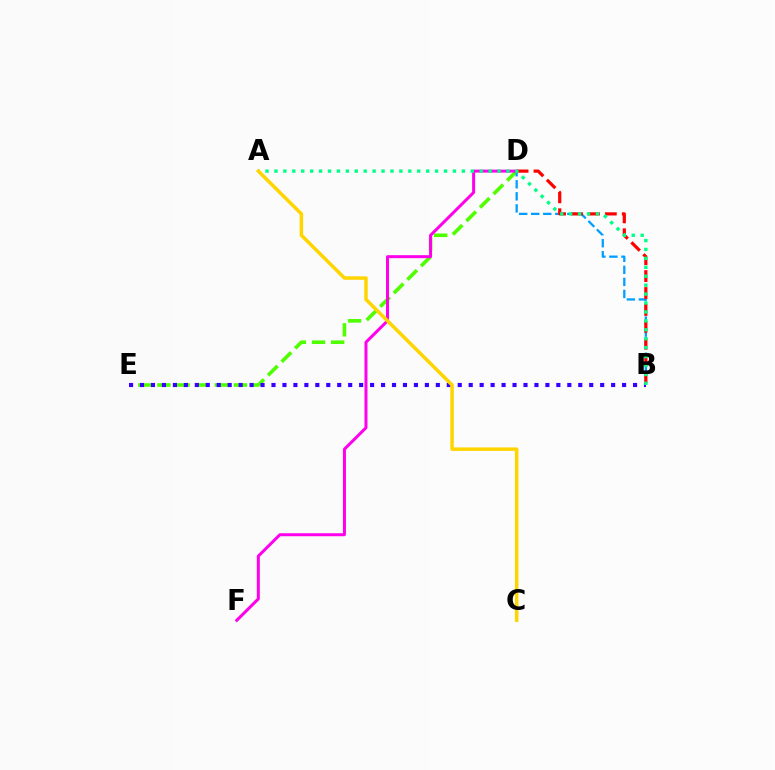{('D', 'E'): [{'color': '#4fff00', 'line_style': 'dashed', 'thickness': 2.6}], ('B', 'D'): [{'color': '#009eff', 'line_style': 'dashed', 'thickness': 1.64}, {'color': '#ff0000', 'line_style': 'dashed', 'thickness': 2.3}], ('D', 'F'): [{'color': '#ff00ed', 'line_style': 'solid', 'thickness': 2.16}], ('B', 'E'): [{'color': '#3700ff', 'line_style': 'dotted', 'thickness': 2.98}], ('A', 'B'): [{'color': '#00ff86', 'line_style': 'dotted', 'thickness': 2.42}], ('A', 'C'): [{'color': '#ffd500', 'line_style': 'solid', 'thickness': 2.52}]}